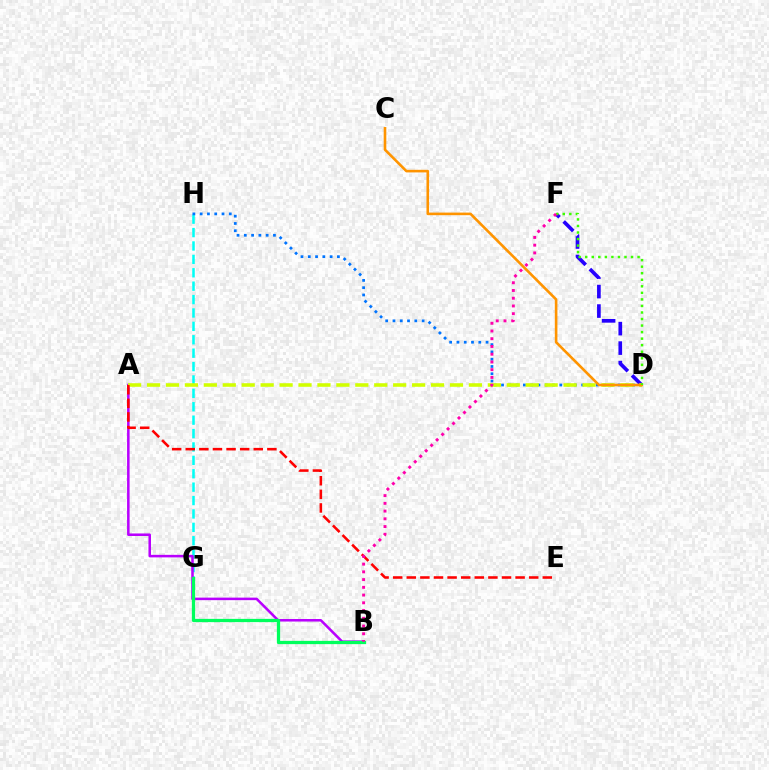{('G', 'H'): [{'color': '#00fff6', 'line_style': 'dashed', 'thickness': 1.82}], ('D', 'F'): [{'color': '#2500ff', 'line_style': 'dashed', 'thickness': 2.65}, {'color': '#3dff00', 'line_style': 'dotted', 'thickness': 1.78}], ('D', 'H'): [{'color': '#0074ff', 'line_style': 'dotted', 'thickness': 1.98}], ('A', 'B'): [{'color': '#b900ff', 'line_style': 'solid', 'thickness': 1.82}], ('A', 'D'): [{'color': '#d1ff00', 'line_style': 'dashed', 'thickness': 2.57}], ('C', 'D'): [{'color': '#ff9400', 'line_style': 'solid', 'thickness': 1.88}], ('A', 'E'): [{'color': '#ff0000', 'line_style': 'dashed', 'thickness': 1.85}], ('B', 'G'): [{'color': '#00ff5c', 'line_style': 'solid', 'thickness': 2.34}], ('B', 'F'): [{'color': '#ff00ac', 'line_style': 'dotted', 'thickness': 2.1}]}